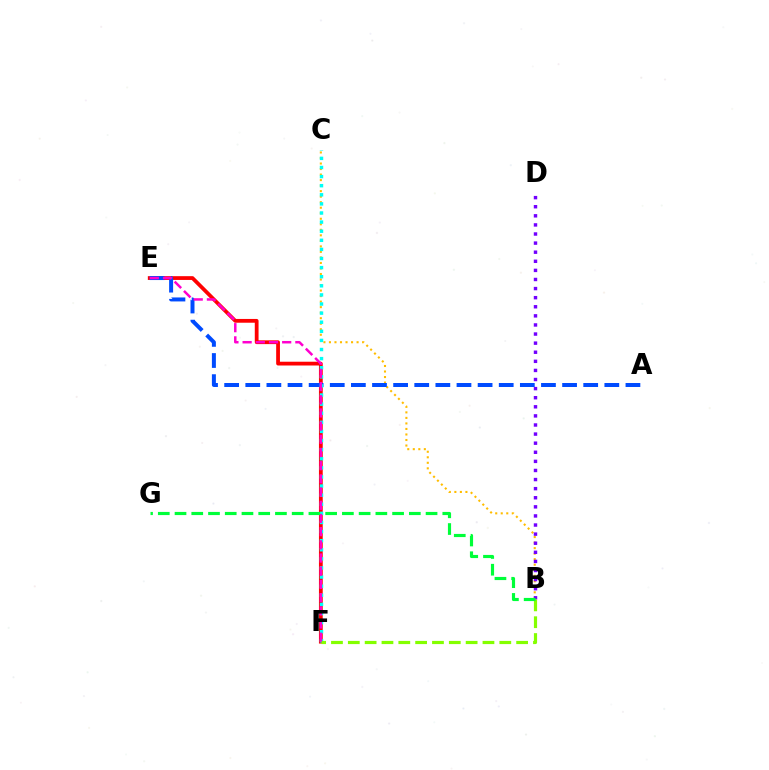{('E', 'F'): [{'color': '#ff0000', 'line_style': 'solid', 'thickness': 2.72}, {'color': '#ff00cf', 'line_style': 'dashed', 'thickness': 1.79}], ('B', 'C'): [{'color': '#ffbd00', 'line_style': 'dotted', 'thickness': 1.5}], ('B', 'D'): [{'color': '#7200ff', 'line_style': 'dotted', 'thickness': 2.47}], ('A', 'E'): [{'color': '#004bff', 'line_style': 'dashed', 'thickness': 2.87}], ('C', 'F'): [{'color': '#00fff6', 'line_style': 'dotted', 'thickness': 2.47}], ('B', 'F'): [{'color': '#84ff00', 'line_style': 'dashed', 'thickness': 2.29}], ('B', 'G'): [{'color': '#00ff39', 'line_style': 'dashed', 'thickness': 2.27}]}